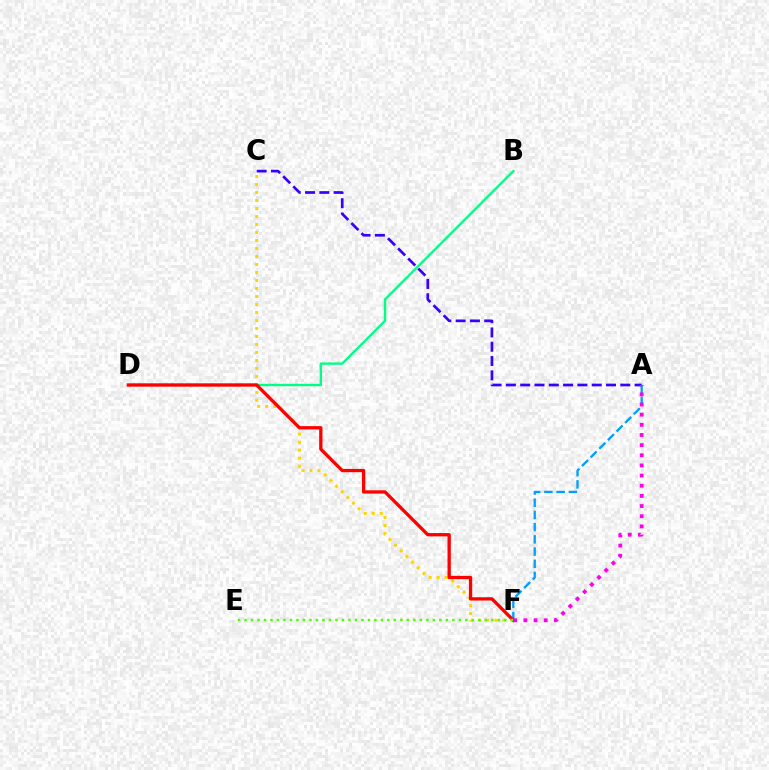{('C', 'F'): [{'color': '#ffd500', 'line_style': 'dotted', 'thickness': 2.17}], ('A', 'F'): [{'color': '#009eff', 'line_style': 'dashed', 'thickness': 1.66}, {'color': '#ff00ed', 'line_style': 'dotted', 'thickness': 2.76}], ('B', 'D'): [{'color': '#00ff86', 'line_style': 'solid', 'thickness': 1.71}], ('D', 'F'): [{'color': '#ff0000', 'line_style': 'solid', 'thickness': 2.38}], ('A', 'C'): [{'color': '#3700ff', 'line_style': 'dashed', 'thickness': 1.94}], ('E', 'F'): [{'color': '#4fff00', 'line_style': 'dotted', 'thickness': 1.76}]}